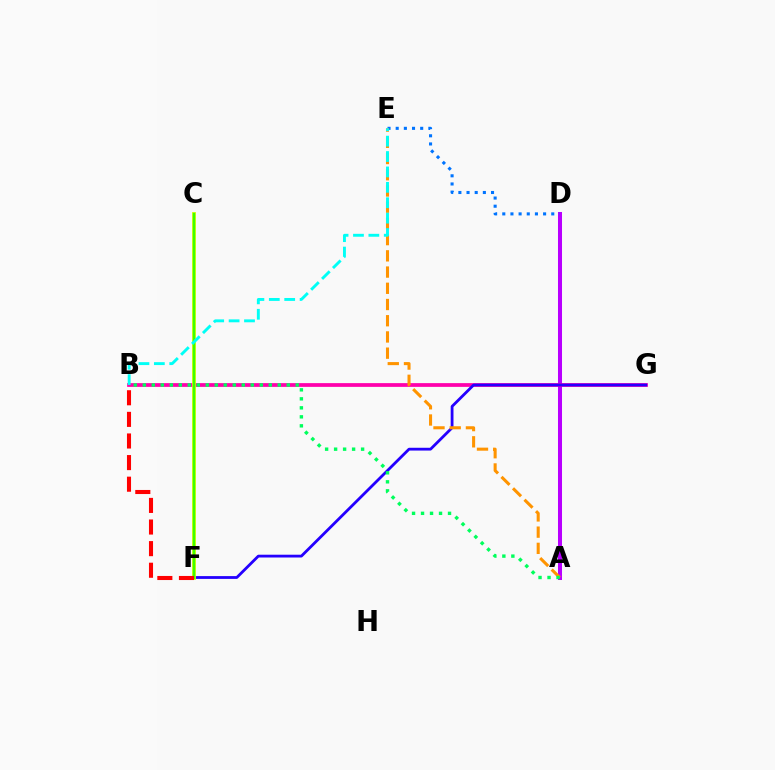{('A', 'D'): [{'color': '#b900ff', 'line_style': 'solid', 'thickness': 2.89}], ('B', 'G'): [{'color': '#ff00ac', 'line_style': 'solid', 'thickness': 2.69}], ('F', 'G'): [{'color': '#2500ff', 'line_style': 'solid', 'thickness': 2.01}], ('D', 'E'): [{'color': '#0074ff', 'line_style': 'dotted', 'thickness': 2.22}], ('C', 'F'): [{'color': '#d1ff00', 'line_style': 'solid', 'thickness': 2.74}, {'color': '#3dff00', 'line_style': 'solid', 'thickness': 1.67}], ('A', 'E'): [{'color': '#ff9400', 'line_style': 'dashed', 'thickness': 2.2}], ('A', 'B'): [{'color': '#00ff5c', 'line_style': 'dotted', 'thickness': 2.44}], ('B', 'E'): [{'color': '#00fff6', 'line_style': 'dashed', 'thickness': 2.09}], ('B', 'F'): [{'color': '#ff0000', 'line_style': 'dashed', 'thickness': 2.94}]}